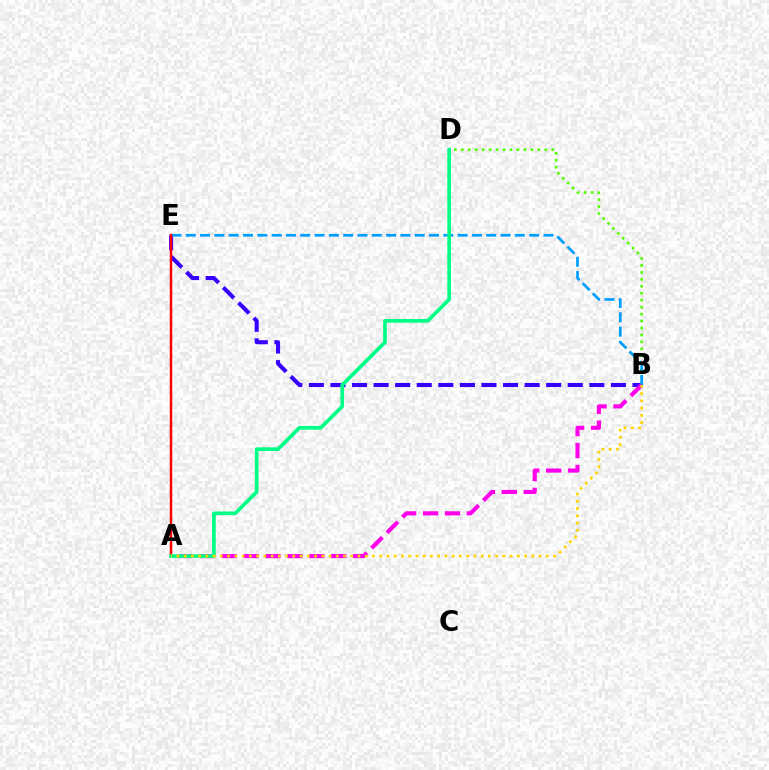{('B', 'E'): [{'color': '#3700ff', 'line_style': 'dashed', 'thickness': 2.93}, {'color': '#009eff', 'line_style': 'dashed', 'thickness': 1.94}], ('B', 'D'): [{'color': '#4fff00', 'line_style': 'dotted', 'thickness': 1.89}], ('A', 'B'): [{'color': '#ff00ed', 'line_style': 'dashed', 'thickness': 2.98}, {'color': '#ffd500', 'line_style': 'dotted', 'thickness': 1.97}], ('A', 'E'): [{'color': '#ff0000', 'line_style': 'solid', 'thickness': 1.76}], ('A', 'D'): [{'color': '#00ff86', 'line_style': 'solid', 'thickness': 2.65}]}